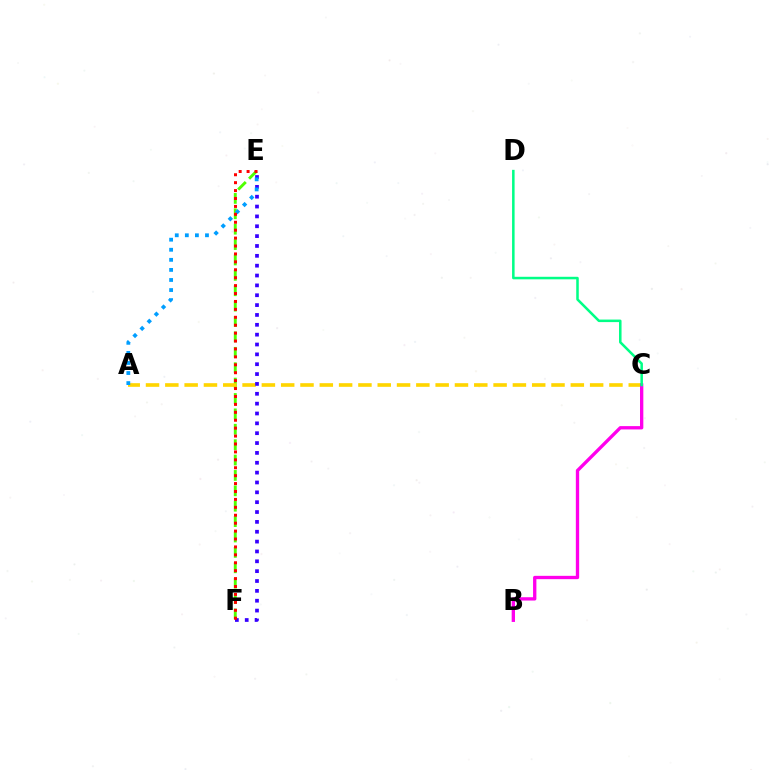{('E', 'F'): [{'color': '#4fff00', 'line_style': 'dashed', 'thickness': 2.09}, {'color': '#3700ff', 'line_style': 'dotted', 'thickness': 2.68}, {'color': '#ff0000', 'line_style': 'dotted', 'thickness': 2.15}], ('A', 'C'): [{'color': '#ffd500', 'line_style': 'dashed', 'thickness': 2.62}], ('B', 'C'): [{'color': '#ff00ed', 'line_style': 'solid', 'thickness': 2.4}], ('A', 'E'): [{'color': '#009eff', 'line_style': 'dotted', 'thickness': 2.74}], ('C', 'D'): [{'color': '#00ff86', 'line_style': 'solid', 'thickness': 1.82}]}